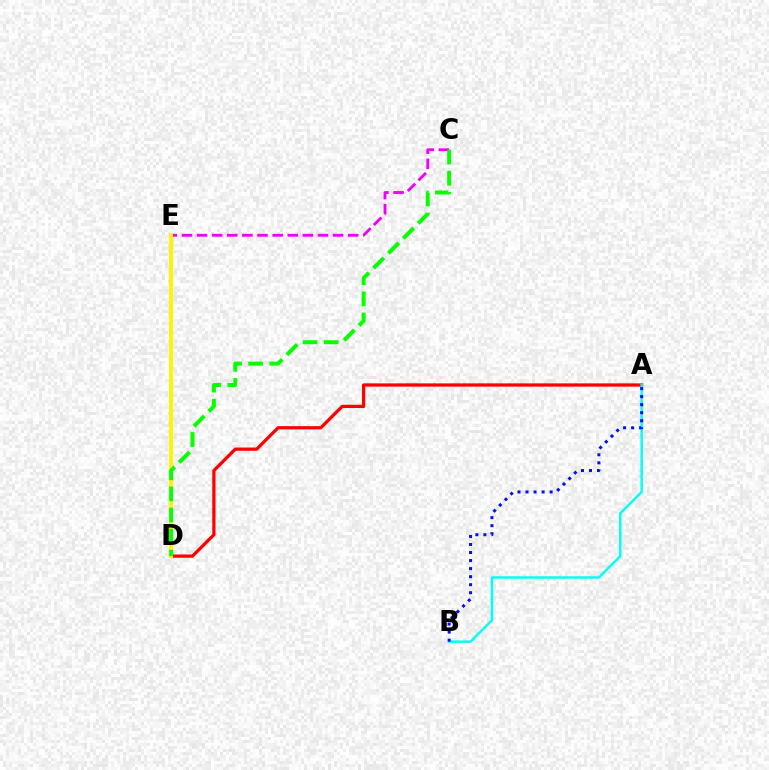{('C', 'E'): [{'color': '#ee00ff', 'line_style': 'dashed', 'thickness': 2.05}], ('A', 'D'): [{'color': '#ff0000', 'line_style': 'solid', 'thickness': 2.35}], ('A', 'B'): [{'color': '#00fff6', 'line_style': 'solid', 'thickness': 1.77}, {'color': '#0010ff', 'line_style': 'dotted', 'thickness': 2.18}], ('D', 'E'): [{'color': '#fcf500', 'line_style': 'solid', 'thickness': 2.81}], ('C', 'D'): [{'color': '#08ff00', 'line_style': 'dashed', 'thickness': 2.86}]}